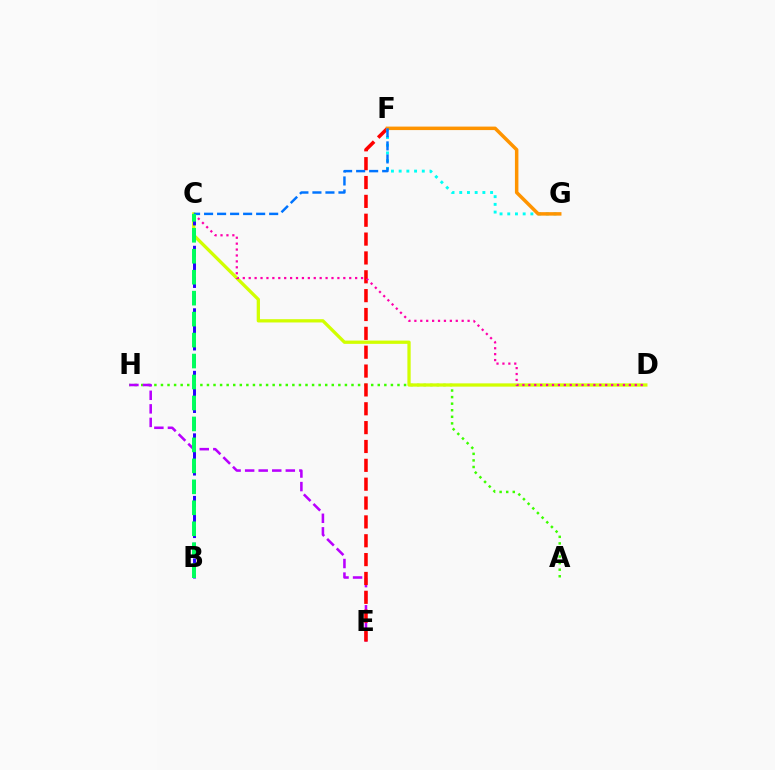{('A', 'H'): [{'color': '#3dff00', 'line_style': 'dotted', 'thickness': 1.79}], ('C', 'D'): [{'color': '#d1ff00', 'line_style': 'solid', 'thickness': 2.36}, {'color': '#ff00ac', 'line_style': 'dotted', 'thickness': 1.61}], ('E', 'H'): [{'color': '#b900ff', 'line_style': 'dashed', 'thickness': 1.84}], ('E', 'F'): [{'color': '#ff0000', 'line_style': 'dashed', 'thickness': 2.56}], ('B', 'C'): [{'color': '#2500ff', 'line_style': 'dashed', 'thickness': 2.12}, {'color': '#00ff5c', 'line_style': 'dashed', 'thickness': 2.85}], ('F', 'G'): [{'color': '#00fff6', 'line_style': 'dotted', 'thickness': 2.1}, {'color': '#ff9400', 'line_style': 'solid', 'thickness': 2.51}], ('C', 'F'): [{'color': '#0074ff', 'line_style': 'dashed', 'thickness': 1.77}]}